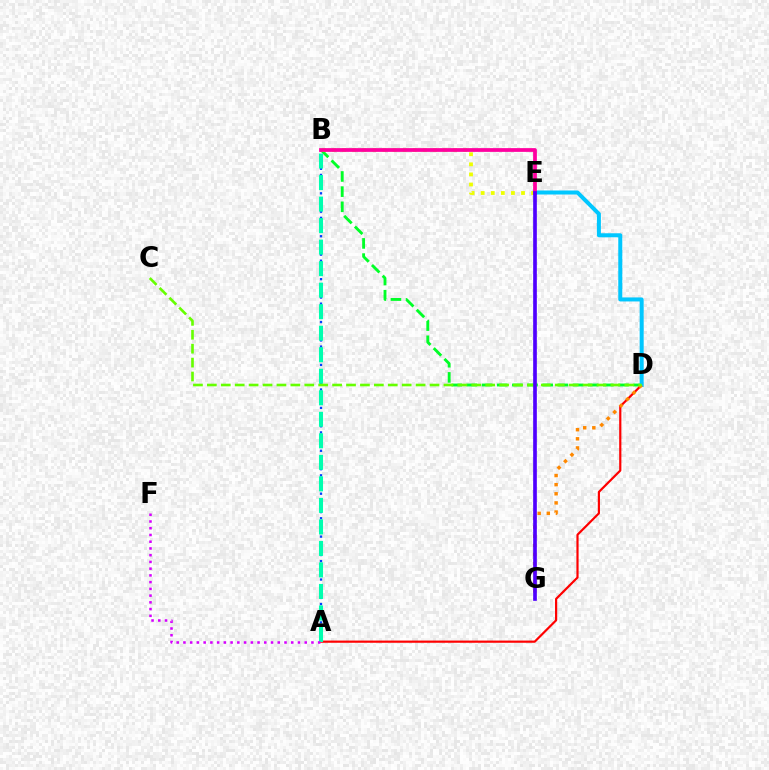{('A', 'B'): [{'color': '#003fff', 'line_style': 'dotted', 'thickness': 1.67}, {'color': '#00ffaf', 'line_style': 'dashed', 'thickness': 2.92}], ('A', 'D'): [{'color': '#ff0000', 'line_style': 'solid', 'thickness': 1.58}], ('B', 'D'): [{'color': '#00ff27', 'line_style': 'dashed', 'thickness': 2.06}], ('D', 'E'): [{'color': '#00c7ff', 'line_style': 'solid', 'thickness': 2.89}], ('D', 'G'): [{'color': '#ff8800', 'line_style': 'dotted', 'thickness': 2.48}], ('C', 'D'): [{'color': '#66ff00', 'line_style': 'dashed', 'thickness': 1.89}], ('A', 'F'): [{'color': '#d600ff', 'line_style': 'dotted', 'thickness': 1.83}], ('B', 'E'): [{'color': '#eeff00', 'line_style': 'dotted', 'thickness': 2.74}, {'color': '#ff00a0', 'line_style': 'solid', 'thickness': 2.7}], ('E', 'G'): [{'color': '#4f00ff', 'line_style': 'solid', 'thickness': 2.64}]}